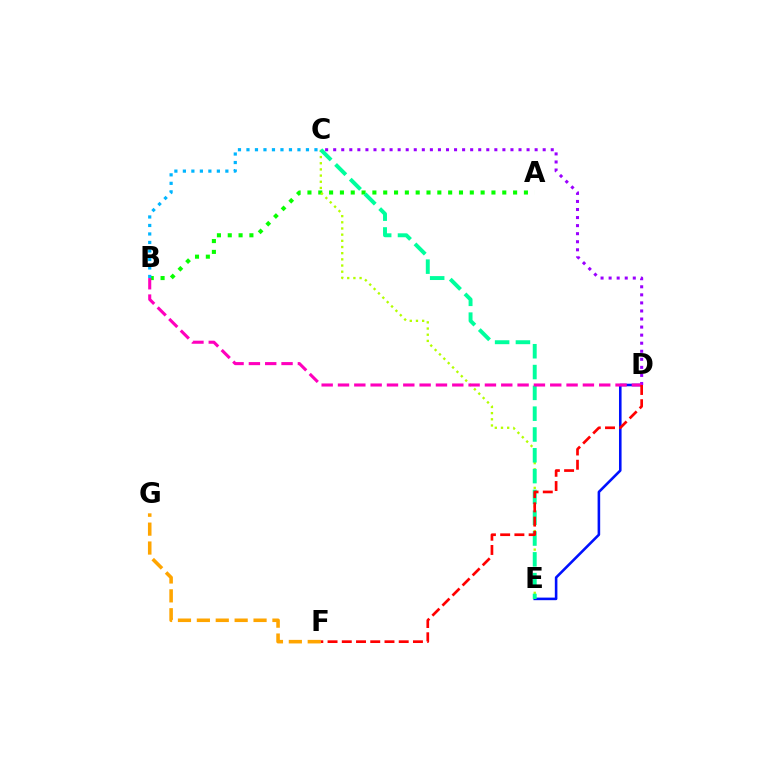{('D', 'E'): [{'color': '#0010ff', 'line_style': 'solid', 'thickness': 1.86}], ('A', 'B'): [{'color': '#08ff00', 'line_style': 'dotted', 'thickness': 2.94}], ('C', 'E'): [{'color': '#b3ff00', 'line_style': 'dotted', 'thickness': 1.68}, {'color': '#00ff9d', 'line_style': 'dashed', 'thickness': 2.83}], ('C', 'D'): [{'color': '#9b00ff', 'line_style': 'dotted', 'thickness': 2.19}], ('F', 'G'): [{'color': '#ffa500', 'line_style': 'dashed', 'thickness': 2.57}], ('B', 'C'): [{'color': '#00b5ff', 'line_style': 'dotted', 'thickness': 2.31}], ('B', 'D'): [{'color': '#ff00bd', 'line_style': 'dashed', 'thickness': 2.22}], ('D', 'F'): [{'color': '#ff0000', 'line_style': 'dashed', 'thickness': 1.93}]}